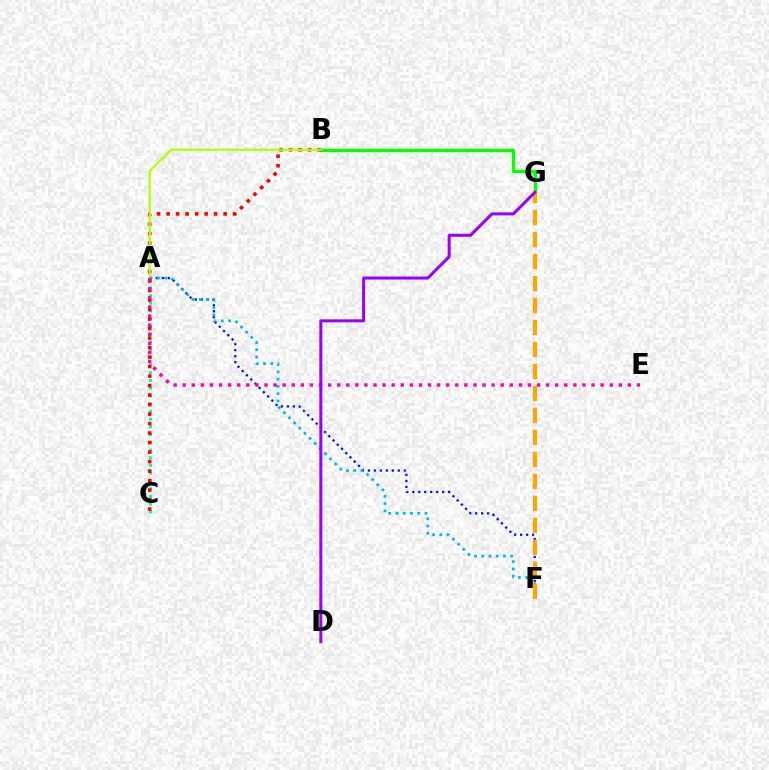{('B', 'G'): [{'color': '#08ff00', 'line_style': 'solid', 'thickness': 2.41}], ('A', 'C'): [{'color': '#00ff9d', 'line_style': 'dotted', 'thickness': 2.1}], ('B', 'C'): [{'color': '#ff0000', 'line_style': 'dotted', 'thickness': 2.58}], ('A', 'F'): [{'color': '#0010ff', 'line_style': 'dotted', 'thickness': 1.62}, {'color': '#00b5ff', 'line_style': 'dotted', 'thickness': 1.97}], ('A', 'B'): [{'color': '#b3ff00', 'line_style': 'solid', 'thickness': 1.6}], ('F', 'G'): [{'color': '#ffa500', 'line_style': 'dashed', 'thickness': 2.99}], ('A', 'E'): [{'color': '#ff00bd', 'line_style': 'dotted', 'thickness': 2.47}], ('D', 'G'): [{'color': '#9b00ff', 'line_style': 'solid', 'thickness': 2.17}]}